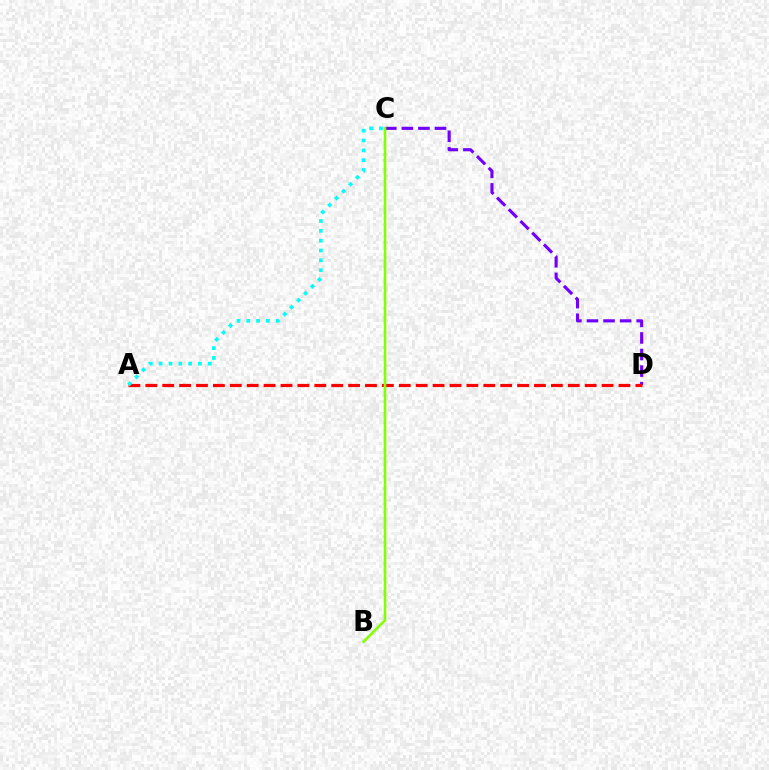{('C', 'D'): [{'color': '#7200ff', 'line_style': 'dashed', 'thickness': 2.25}], ('A', 'D'): [{'color': '#ff0000', 'line_style': 'dashed', 'thickness': 2.3}], ('B', 'C'): [{'color': '#84ff00', 'line_style': 'solid', 'thickness': 1.85}], ('A', 'C'): [{'color': '#00fff6', 'line_style': 'dotted', 'thickness': 2.67}]}